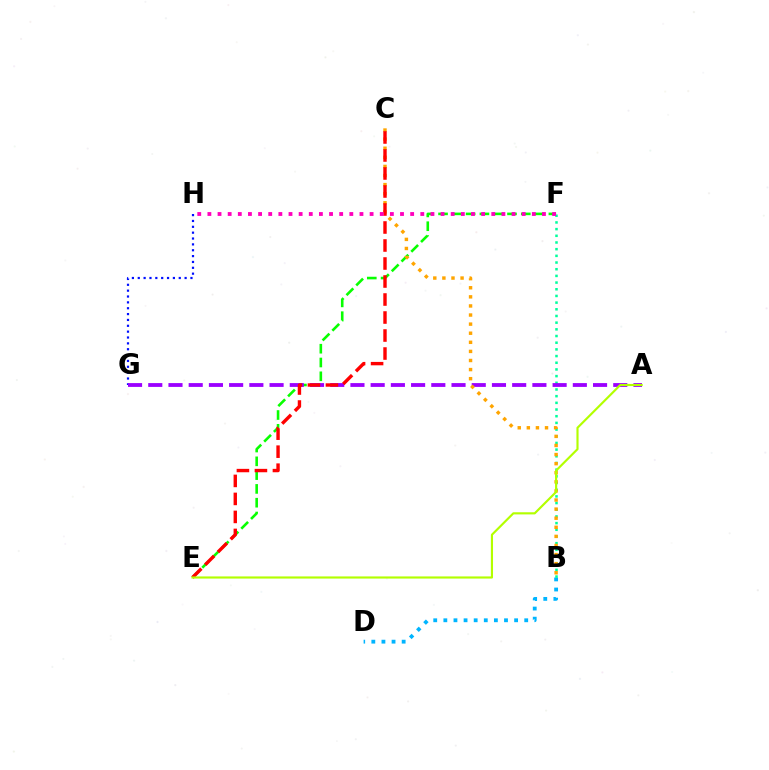{('B', 'D'): [{'color': '#00b5ff', 'line_style': 'dotted', 'thickness': 2.75}], ('B', 'F'): [{'color': '#00ff9d', 'line_style': 'dotted', 'thickness': 1.82}], ('G', 'H'): [{'color': '#0010ff', 'line_style': 'dotted', 'thickness': 1.59}], ('E', 'F'): [{'color': '#08ff00', 'line_style': 'dashed', 'thickness': 1.87}], ('A', 'G'): [{'color': '#9b00ff', 'line_style': 'dashed', 'thickness': 2.75}], ('B', 'C'): [{'color': '#ffa500', 'line_style': 'dotted', 'thickness': 2.47}], ('C', 'E'): [{'color': '#ff0000', 'line_style': 'dashed', 'thickness': 2.45}], ('A', 'E'): [{'color': '#b3ff00', 'line_style': 'solid', 'thickness': 1.55}], ('F', 'H'): [{'color': '#ff00bd', 'line_style': 'dotted', 'thickness': 2.75}]}